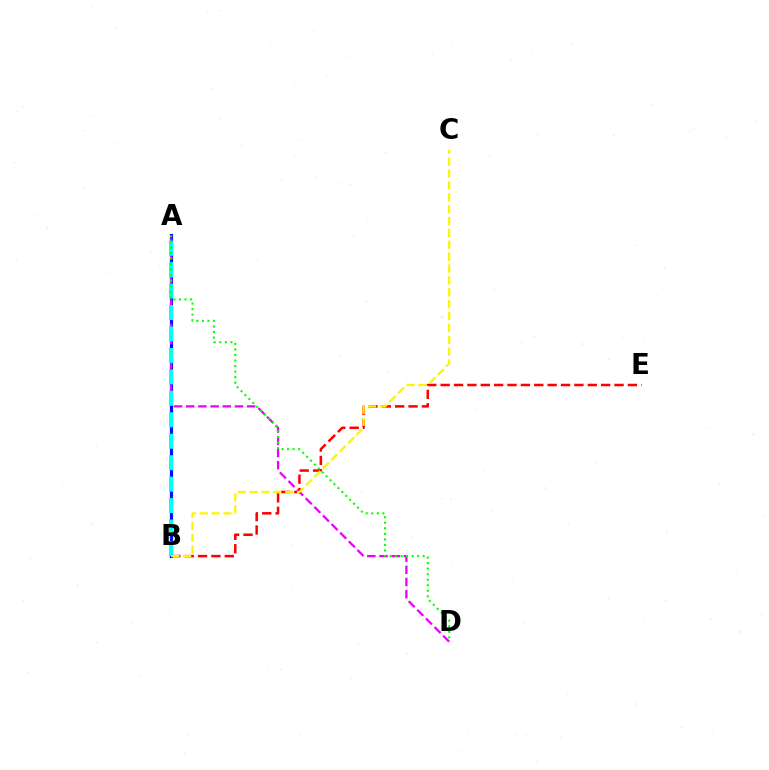{('A', 'B'): [{'color': '#0010ff', 'line_style': 'solid', 'thickness': 2.3}, {'color': '#00fff6', 'line_style': 'dashed', 'thickness': 2.91}], ('A', 'D'): [{'color': '#ee00ff', 'line_style': 'dashed', 'thickness': 1.66}, {'color': '#08ff00', 'line_style': 'dotted', 'thickness': 1.51}], ('B', 'E'): [{'color': '#ff0000', 'line_style': 'dashed', 'thickness': 1.82}], ('B', 'C'): [{'color': '#fcf500', 'line_style': 'dashed', 'thickness': 1.61}]}